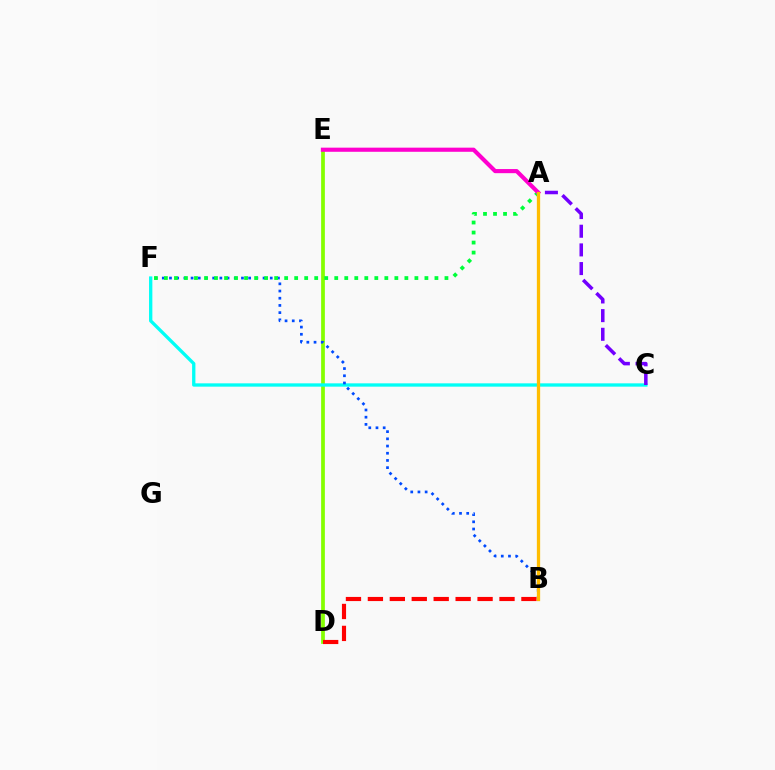{('D', 'E'): [{'color': '#84ff00', 'line_style': 'solid', 'thickness': 2.69}], ('C', 'F'): [{'color': '#00fff6', 'line_style': 'solid', 'thickness': 2.38}], ('A', 'C'): [{'color': '#7200ff', 'line_style': 'dashed', 'thickness': 2.54}], ('B', 'F'): [{'color': '#004bff', 'line_style': 'dotted', 'thickness': 1.96}], ('A', 'F'): [{'color': '#00ff39', 'line_style': 'dotted', 'thickness': 2.72}], ('B', 'D'): [{'color': '#ff0000', 'line_style': 'dashed', 'thickness': 2.98}], ('A', 'E'): [{'color': '#ff00cf', 'line_style': 'solid', 'thickness': 2.97}], ('A', 'B'): [{'color': '#ffbd00', 'line_style': 'solid', 'thickness': 2.37}]}